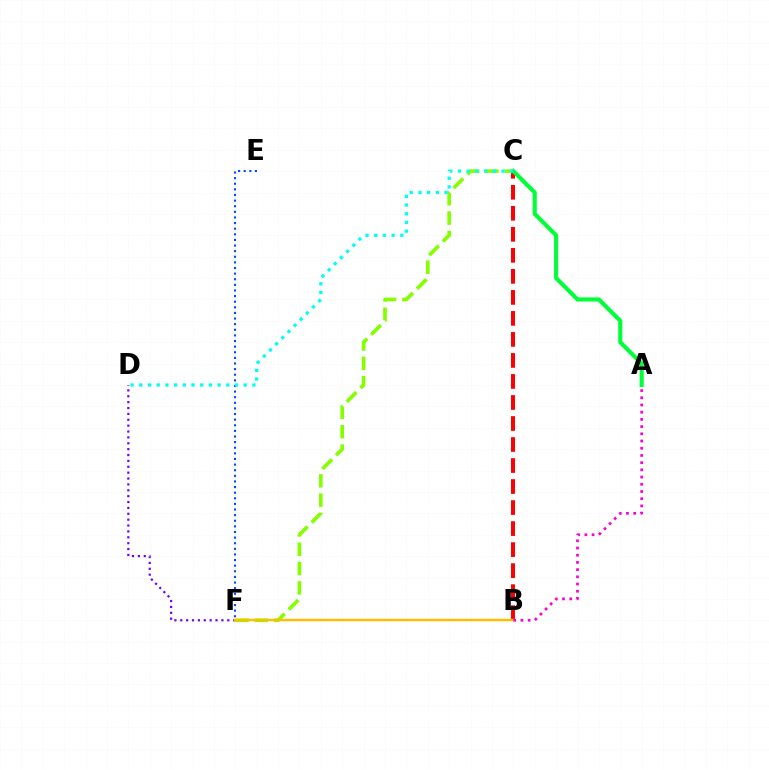{('B', 'C'): [{'color': '#ff0000', 'line_style': 'dashed', 'thickness': 2.86}], ('C', 'F'): [{'color': '#84ff00', 'line_style': 'dashed', 'thickness': 2.62}], ('D', 'F'): [{'color': '#7200ff', 'line_style': 'dotted', 'thickness': 1.6}], ('B', 'F'): [{'color': '#ffbd00', 'line_style': 'solid', 'thickness': 1.77}], ('A', 'C'): [{'color': '#00ff39', 'line_style': 'solid', 'thickness': 2.96}], ('A', 'B'): [{'color': '#ff00cf', 'line_style': 'dotted', 'thickness': 1.96}], ('E', 'F'): [{'color': '#004bff', 'line_style': 'dotted', 'thickness': 1.53}], ('C', 'D'): [{'color': '#00fff6', 'line_style': 'dotted', 'thickness': 2.36}]}